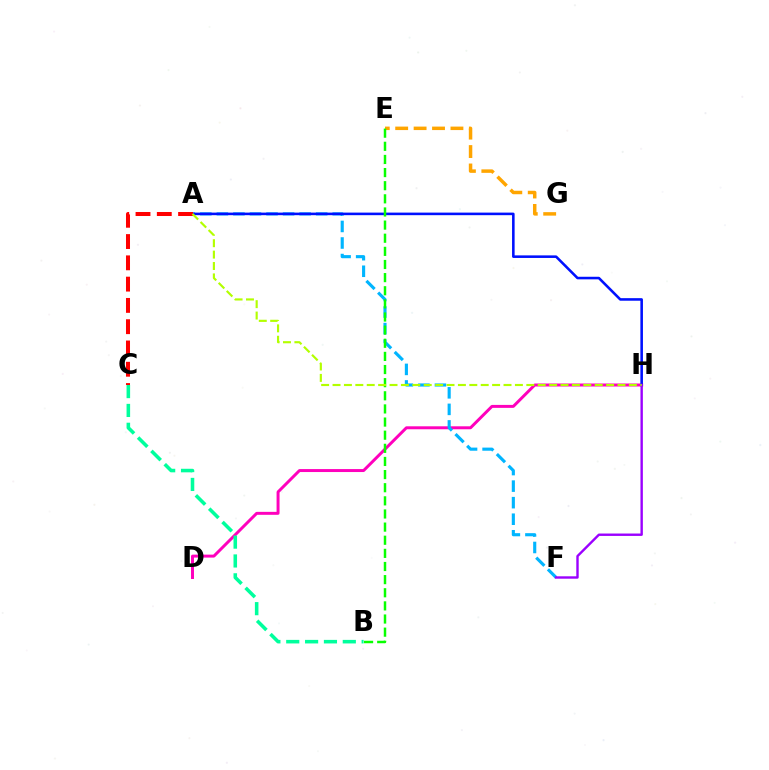{('D', 'H'): [{'color': '#ff00bd', 'line_style': 'solid', 'thickness': 2.14}], ('A', 'F'): [{'color': '#00b5ff', 'line_style': 'dashed', 'thickness': 2.25}], ('A', 'H'): [{'color': '#0010ff', 'line_style': 'solid', 'thickness': 1.85}, {'color': '#b3ff00', 'line_style': 'dashed', 'thickness': 1.55}], ('A', 'C'): [{'color': '#ff0000', 'line_style': 'dashed', 'thickness': 2.89}], ('F', 'H'): [{'color': '#9b00ff', 'line_style': 'solid', 'thickness': 1.73}], ('B', 'C'): [{'color': '#00ff9d', 'line_style': 'dashed', 'thickness': 2.56}], ('E', 'G'): [{'color': '#ffa500', 'line_style': 'dashed', 'thickness': 2.5}], ('B', 'E'): [{'color': '#08ff00', 'line_style': 'dashed', 'thickness': 1.78}]}